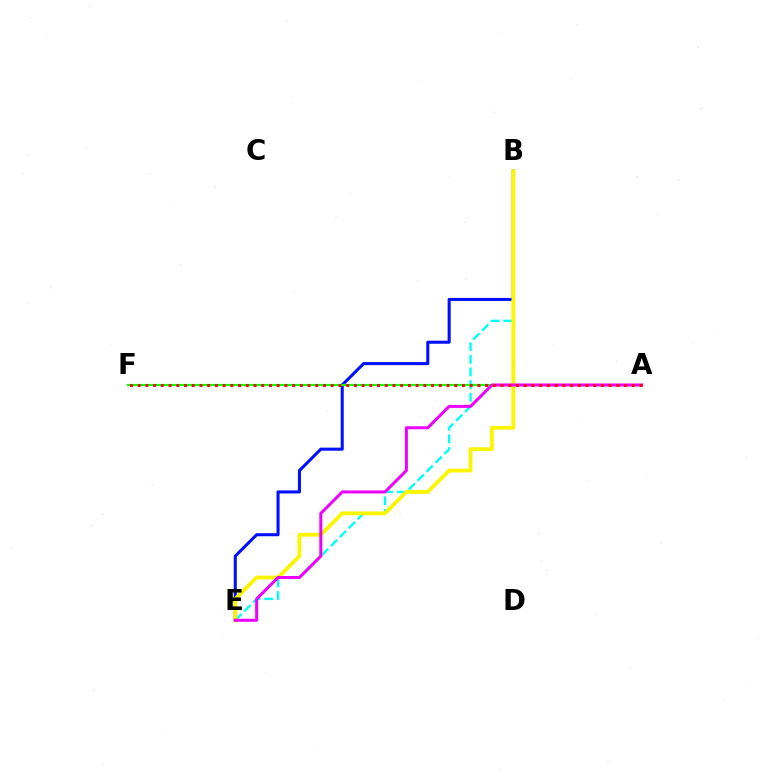{('B', 'E'): [{'color': '#00fff6', 'line_style': 'dashed', 'thickness': 1.72}, {'color': '#0010ff', 'line_style': 'solid', 'thickness': 2.2}, {'color': '#fcf500', 'line_style': 'solid', 'thickness': 2.74}], ('A', 'F'): [{'color': '#08ff00', 'line_style': 'solid', 'thickness': 1.56}, {'color': '#ff0000', 'line_style': 'dotted', 'thickness': 2.1}], ('A', 'E'): [{'color': '#ee00ff', 'line_style': 'solid', 'thickness': 2.16}]}